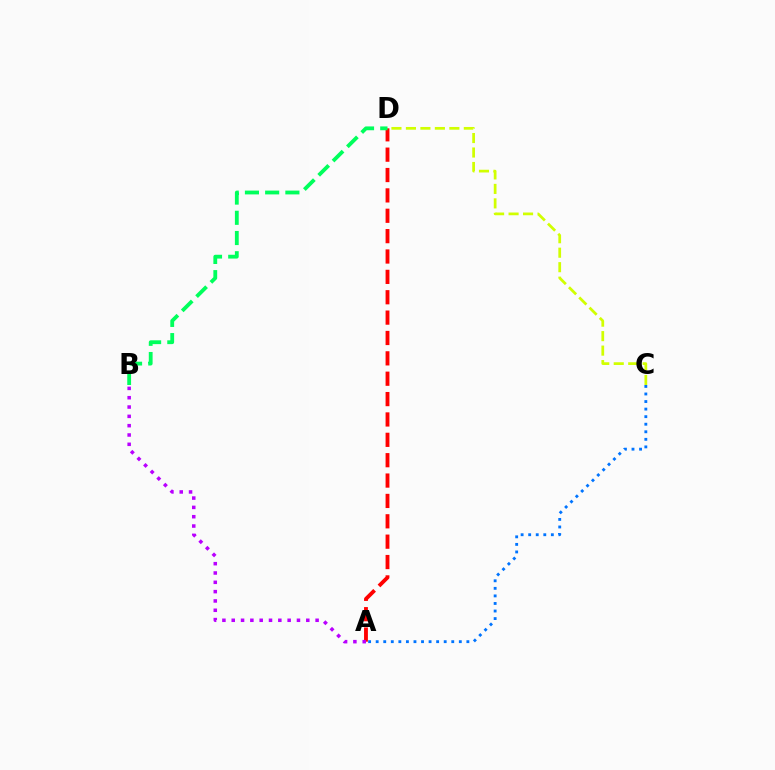{('A', 'D'): [{'color': '#ff0000', 'line_style': 'dashed', 'thickness': 2.77}], ('B', 'D'): [{'color': '#00ff5c', 'line_style': 'dashed', 'thickness': 2.75}], ('A', 'B'): [{'color': '#b900ff', 'line_style': 'dotted', 'thickness': 2.53}], ('C', 'D'): [{'color': '#d1ff00', 'line_style': 'dashed', 'thickness': 1.97}], ('A', 'C'): [{'color': '#0074ff', 'line_style': 'dotted', 'thickness': 2.05}]}